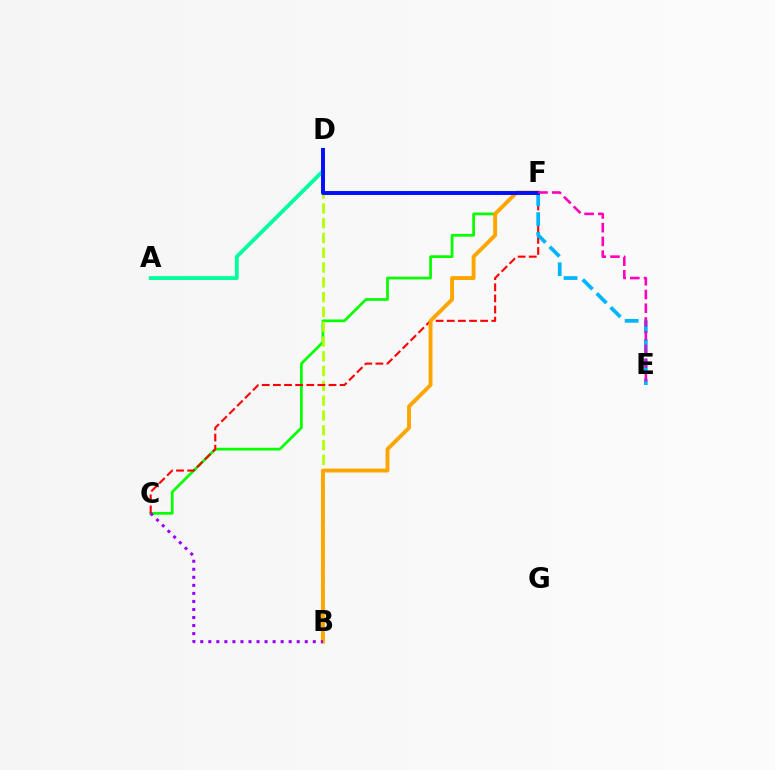{('A', 'D'): [{'color': '#00ff9d', 'line_style': 'solid', 'thickness': 2.75}], ('C', 'F'): [{'color': '#08ff00', 'line_style': 'solid', 'thickness': 1.97}, {'color': '#ff0000', 'line_style': 'dashed', 'thickness': 1.51}], ('B', 'D'): [{'color': '#b3ff00', 'line_style': 'dashed', 'thickness': 2.01}], ('B', 'F'): [{'color': '#ffa500', 'line_style': 'solid', 'thickness': 2.8}], ('E', 'F'): [{'color': '#00b5ff', 'line_style': 'dashed', 'thickness': 2.67}, {'color': '#ff00bd', 'line_style': 'dashed', 'thickness': 1.87}], ('D', 'F'): [{'color': '#0010ff', 'line_style': 'solid', 'thickness': 2.84}], ('B', 'C'): [{'color': '#9b00ff', 'line_style': 'dotted', 'thickness': 2.18}]}